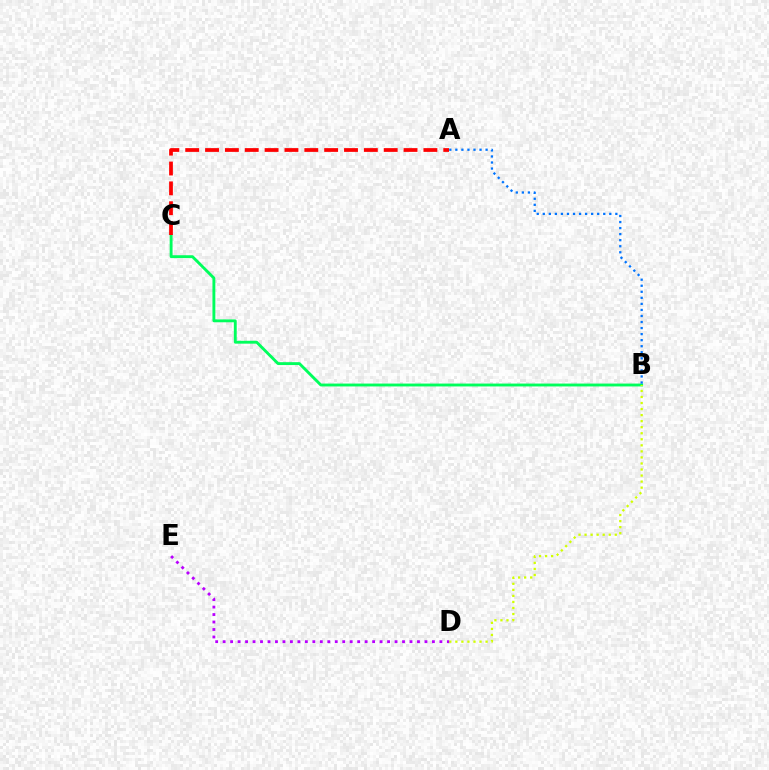{('B', 'C'): [{'color': '#00ff5c', 'line_style': 'solid', 'thickness': 2.07}], ('B', 'D'): [{'color': '#d1ff00', 'line_style': 'dotted', 'thickness': 1.64}], ('D', 'E'): [{'color': '#b900ff', 'line_style': 'dotted', 'thickness': 2.03}], ('A', 'B'): [{'color': '#0074ff', 'line_style': 'dotted', 'thickness': 1.64}], ('A', 'C'): [{'color': '#ff0000', 'line_style': 'dashed', 'thickness': 2.7}]}